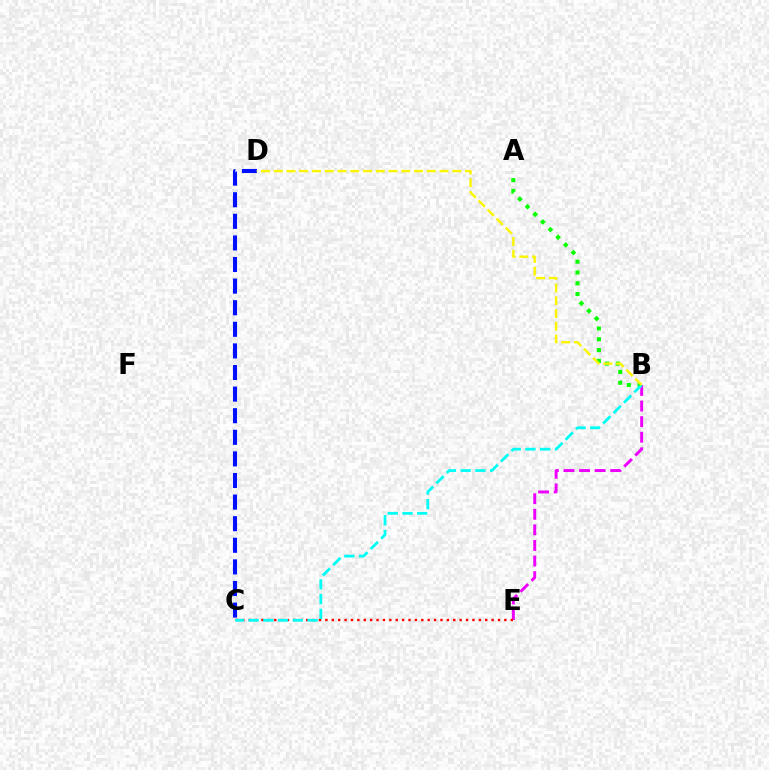{('A', 'B'): [{'color': '#08ff00', 'line_style': 'dotted', 'thickness': 2.94}], ('B', 'E'): [{'color': '#ee00ff', 'line_style': 'dashed', 'thickness': 2.12}], ('C', 'E'): [{'color': '#ff0000', 'line_style': 'dotted', 'thickness': 1.74}], ('C', 'D'): [{'color': '#0010ff', 'line_style': 'dashed', 'thickness': 2.93}], ('B', 'C'): [{'color': '#00fff6', 'line_style': 'dashed', 'thickness': 2.0}], ('B', 'D'): [{'color': '#fcf500', 'line_style': 'dashed', 'thickness': 1.73}]}